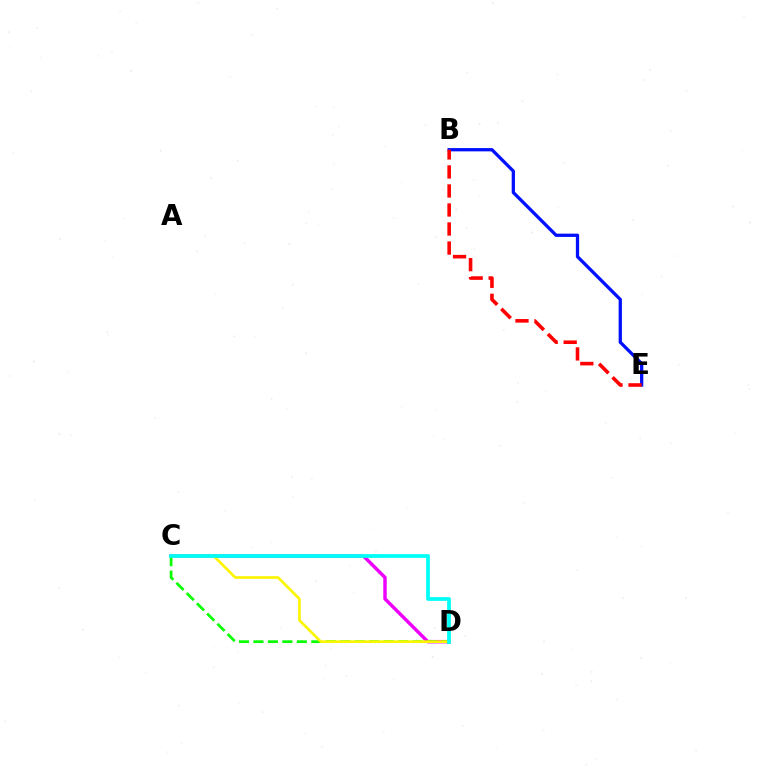{('B', 'E'): [{'color': '#0010ff', 'line_style': 'solid', 'thickness': 2.36}, {'color': '#ff0000', 'line_style': 'dashed', 'thickness': 2.58}], ('C', 'D'): [{'color': '#ee00ff', 'line_style': 'solid', 'thickness': 2.47}, {'color': '#08ff00', 'line_style': 'dashed', 'thickness': 1.97}, {'color': '#fcf500', 'line_style': 'solid', 'thickness': 1.92}, {'color': '#00fff6', 'line_style': 'solid', 'thickness': 2.71}]}